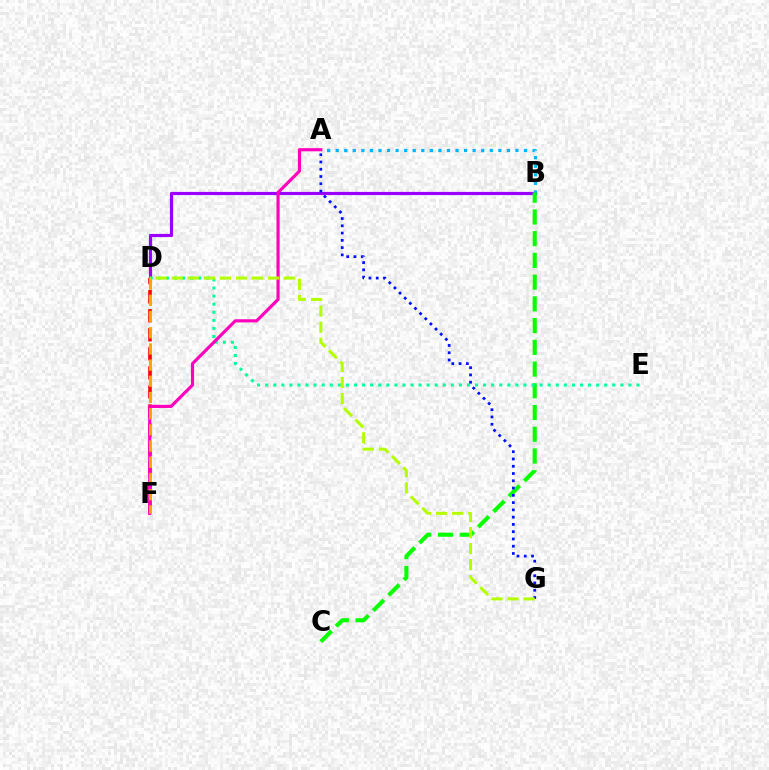{('B', 'D'): [{'color': '#9b00ff', 'line_style': 'solid', 'thickness': 2.29}], ('A', 'B'): [{'color': '#00b5ff', 'line_style': 'dotted', 'thickness': 2.33}], ('B', 'C'): [{'color': '#08ff00', 'line_style': 'dashed', 'thickness': 2.95}], ('D', 'F'): [{'color': '#ff0000', 'line_style': 'dashed', 'thickness': 2.59}, {'color': '#ffa500', 'line_style': 'dashed', 'thickness': 2.2}], ('D', 'E'): [{'color': '#00ff9d', 'line_style': 'dotted', 'thickness': 2.19}], ('A', 'G'): [{'color': '#0010ff', 'line_style': 'dotted', 'thickness': 1.97}], ('A', 'F'): [{'color': '#ff00bd', 'line_style': 'solid', 'thickness': 2.27}], ('D', 'G'): [{'color': '#b3ff00', 'line_style': 'dashed', 'thickness': 2.18}]}